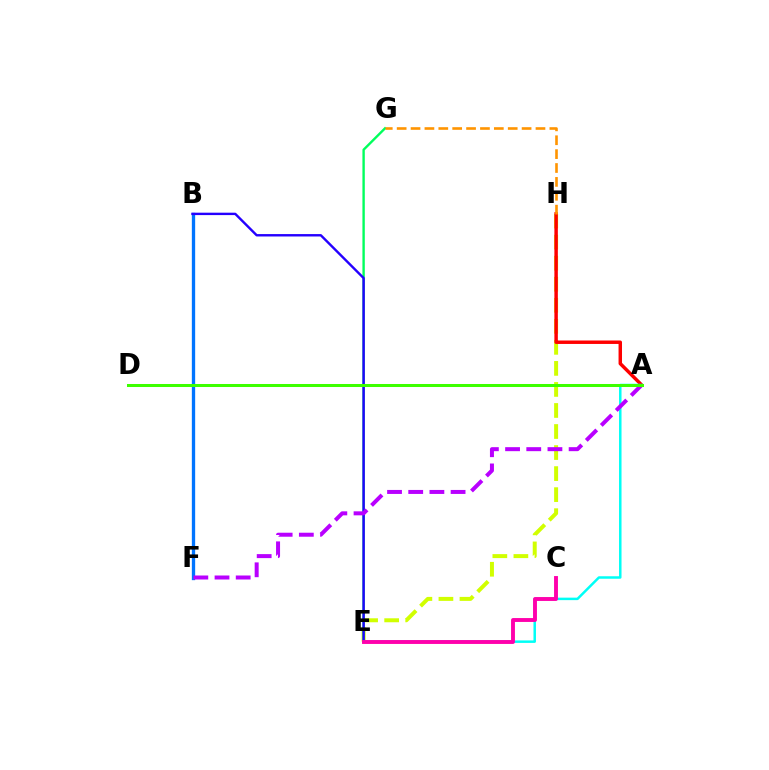{('E', 'H'): [{'color': '#d1ff00', 'line_style': 'dashed', 'thickness': 2.86}], ('A', 'H'): [{'color': '#ff0000', 'line_style': 'solid', 'thickness': 2.49}], ('B', 'F'): [{'color': '#0074ff', 'line_style': 'solid', 'thickness': 2.39}], ('E', 'G'): [{'color': '#00ff5c', 'line_style': 'solid', 'thickness': 1.71}], ('B', 'E'): [{'color': '#2500ff', 'line_style': 'solid', 'thickness': 1.73}], ('A', 'E'): [{'color': '#00fff6', 'line_style': 'solid', 'thickness': 1.79}], ('C', 'E'): [{'color': '#ff00ac', 'line_style': 'solid', 'thickness': 2.8}], ('A', 'F'): [{'color': '#b900ff', 'line_style': 'dashed', 'thickness': 2.88}], ('G', 'H'): [{'color': '#ff9400', 'line_style': 'dashed', 'thickness': 1.89}], ('A', 'D'): [{'color': '#3dff00', 'line_style': 'solid', 'thickness': 2.17}]}